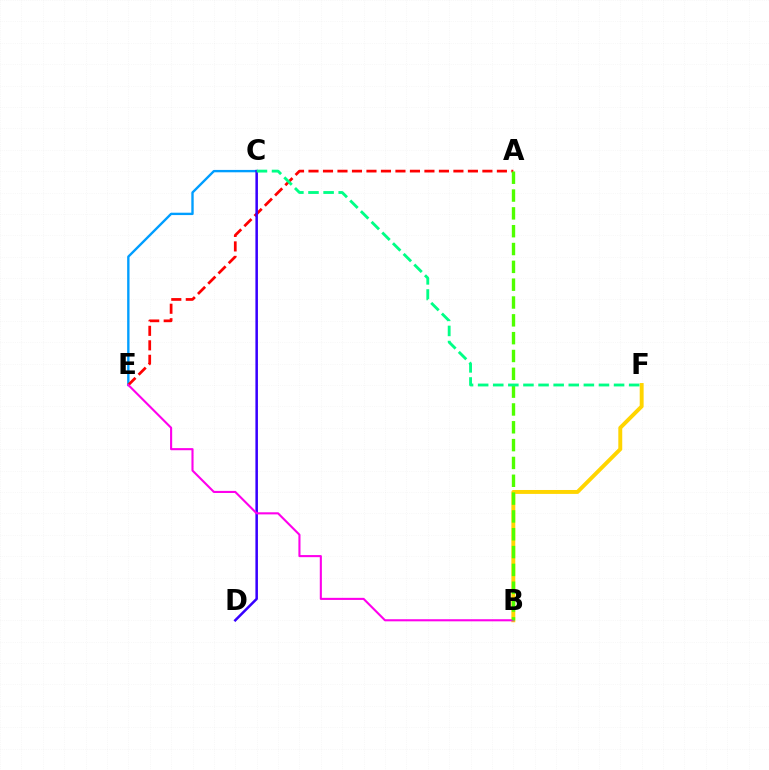{('C', 'E'): [{'color': '#009eff', 'line_style': 'solid', 'thickness': 1.71}], ('B', 'F'): [{'color': '#ffd500', 'line_style': 'solid', 'thickness': 2.82}], ('A', 'E'): [{'color': '#ff0000', 'line_style': 'dashed', 'thickness': 1.97}], ('C', 'D'): [{'color': '#3700ff', 'line_style': 'solid', 'thickness': 1.82}], ('B', 'E'): [{'color': '#ff00ed', 'line_style': 'solid', 'thickness': 1.51}], ('A', 'B'): [{'color': '#4fff00', 'line_style': 'dashed', 'thickness': 2.42}], ('C', 'F'): [{'color': '#00ff86', 'line_style': 'dashed', 'thickness': 2.05}]}